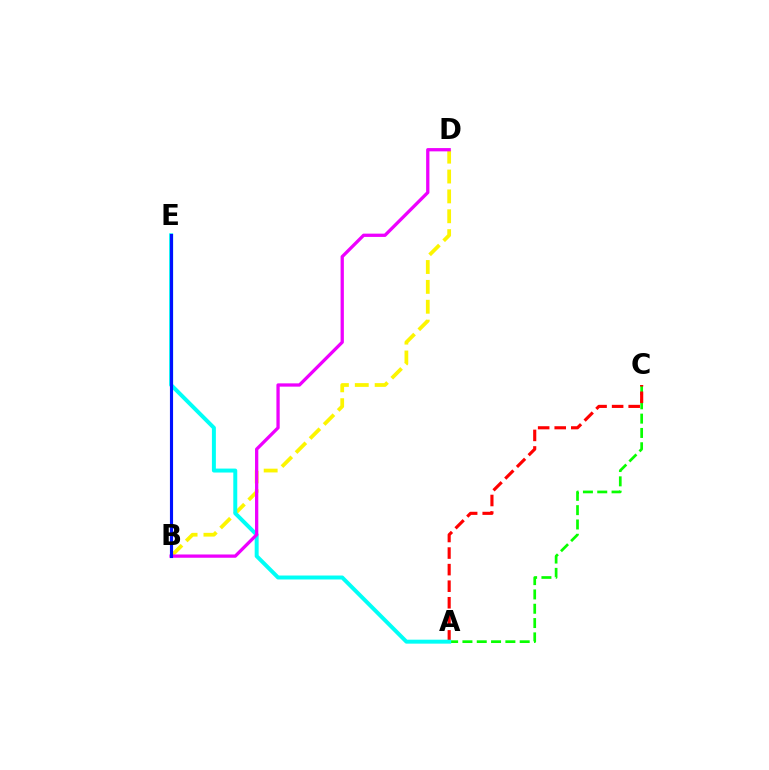{('A', 'C'): [{'color': '#08ff00', 'line_style': 'dashed', 'thickness': 1.94}, {'color': '#ff0000', 'line_style': 'dashed', 'thickness': 2.25}], ('B', 'D'): [{'color': '#fcf500', 'line_style': 'dashed', 'thickness': 2.7}, {'color': '#ee00ff', 'line_style': 'solid', 'thickness': 2.36}], ('A', 'E'): [{'color': '#00fff6', 'line_style': 'solid', 'thickness': 2.85}], ('B', 'E'): [{'color': '#0010ff', 'line_style': 'solid', 'thickness': 2.25}]}